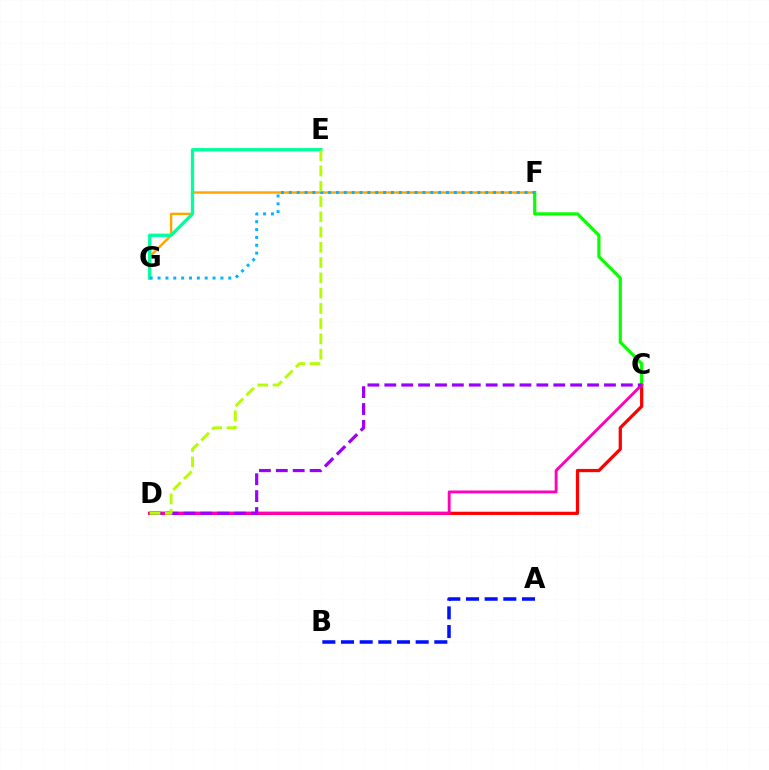{('A', 'B'): [{'color': '#0010ff', 'line_style': 'dashed', 'thickness': 2.54}], ('C', 'D'): [{'color': '#ff0000', 'line_style': 'solid', 'thickness': 2.34}, {'color': '#ff00bd', 'line_style': 'solid', 'thickness': 2.08}, {'color': '#9b00ff', 'line_style': 'dashed', 'thickness': 2.3}], ('F', 'G'): [{'color': '#ffa500', 'line_style': 'solid', 'thickness': 1.74}, {'color': '#00b5ff', 'line_style': 'dotted', 'thickness': 2.13}], ('C', 'F'): [{'color': '#08ff00', 'line_style': 'solid', 'thickness': 2.29}], ('E', 'G'): [{'color': '#00ff9d', 'line_style': 'solid', 'thickness': 2.38}], ('D', 'E'): [{'color': '#b3ff00', 'line_style': 'dashed', 'thickness': 2.07}]}